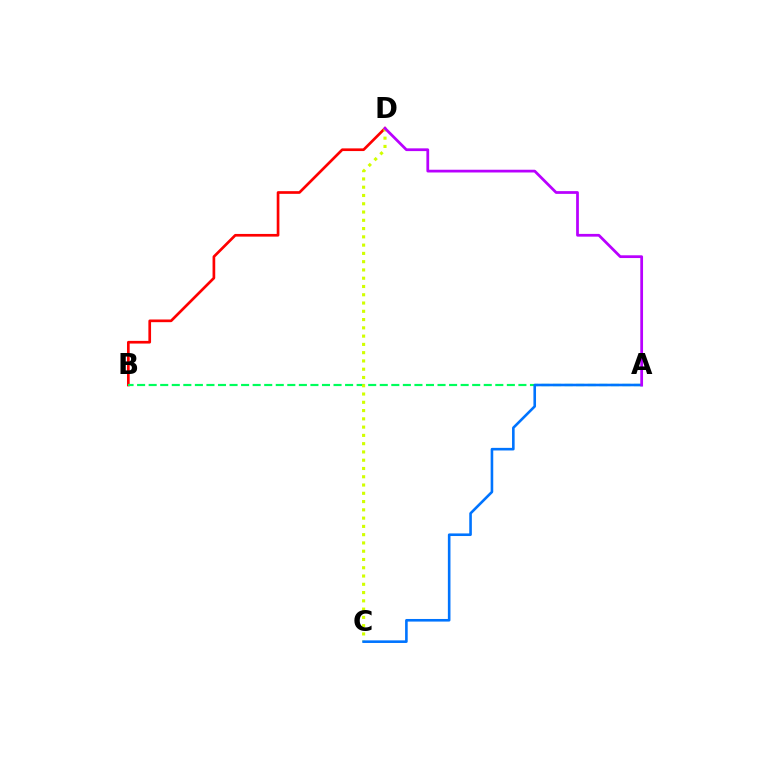{('B', 'D'): [{'color': '#ff0000', 'line_style': 'solid', 'thickness': 1.93}], ('A', 'B'): [{'color': '#00ff5c', 'line_style': 'dashed', 'thickness': 1.57}], ('C', 'D'): [{'color': '#d1ff00', 'line_style': 'dotted', 'thickness': 2.25}], ('A', 'C'): [{'color': '#0074ff', 'line_style': 'solid', 'thickness': 1.87}], ('A', 'D'): [{'color': '#b900ff', 'line_style': 'solid', 'thickness': 1.98}]}